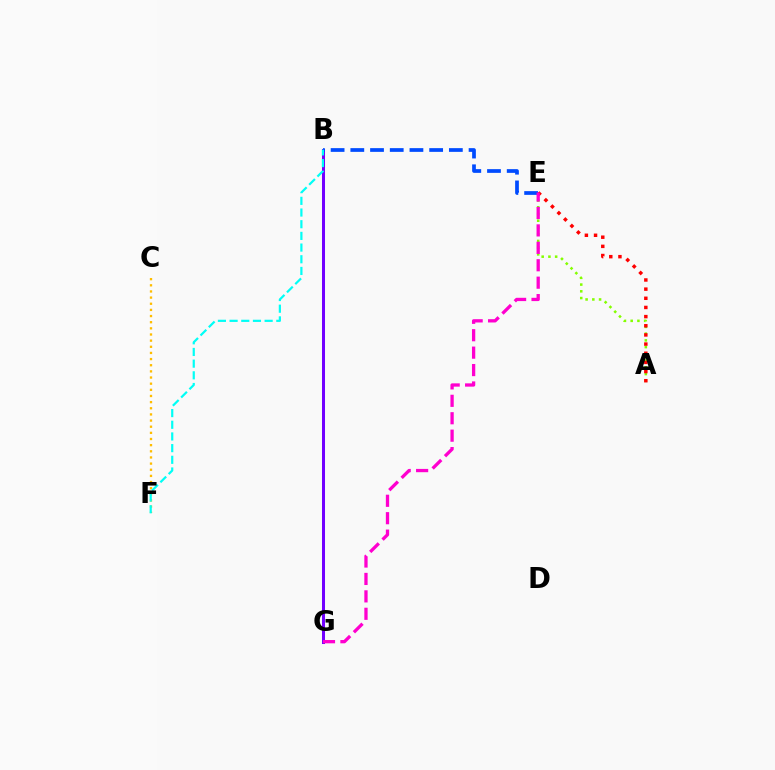{('B', 'G'): [{'color': '#00ff39', 'line_style': 'solid', 'thickness': 2.1}, {'color': '#7200ff', 'line_style': 'solid', 'thickness': 2.17}], ('A', 'E'): [{'color': '#84ff00', 'line_style': 'dotted', 'thickness': 1.83}, {'color': '#ff0000', 'line_style': 'dotted', 'thickness': 2.49}], ('C', 'F'): [{'color': '#ffbd00', 'line_style': 'dotted', 'thickness': 1.67}], ('B', 'E'): [{'color': '#004bff', 'line_style': 'dashed', 'thickness': 2.68}], ('E', 'G'): [{'color': '#ff00cf', 'line_style': 'dashed', 'thickness': 2.37}], ('B', 'F'): [{'color': '#00fff6', 'line_style': 'dashed', 'thickness': 1.59}]}